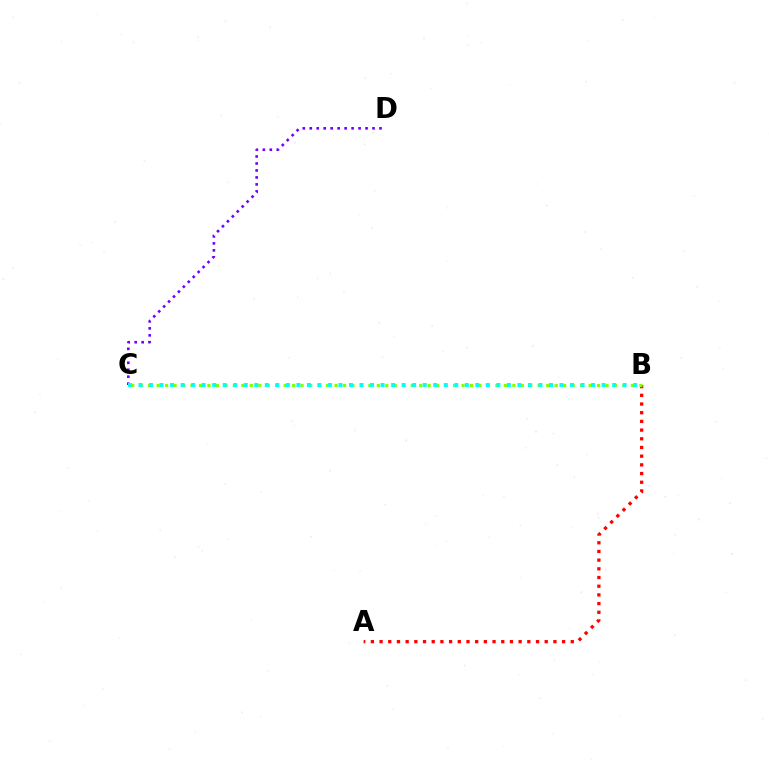{('A', 'B'): [{'color': '#ff0000', 'line_style': 'dotted', 'thickness': 2.36}], ('C', 'D'): [{'color': '#7200ff', 'line_style': 'dotted', 'thickness': 1.89}], ('B', 'C'): [{'color': '#84ff00', 'line_style': 'dotted', 'thickness': 2.3}, {'color': '#00fff6', 'line_style': 'dotted', 'thickness': 2.86}]}